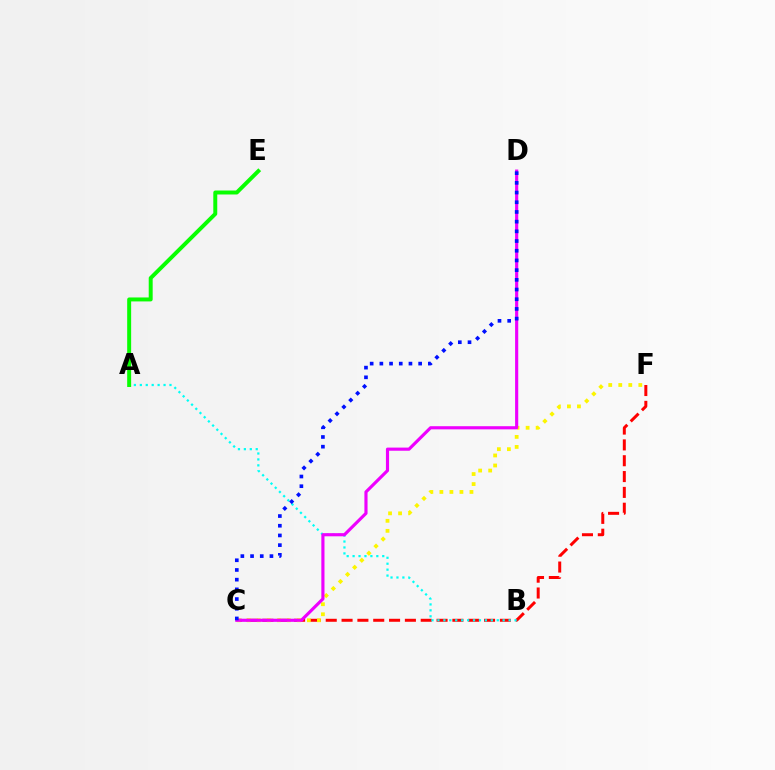{('C', 'F'): [{'color': '#ff0000', 'line_style': 'dashed', 'thickness': 2.15}, {'color': '#fcf500', 'line_style': 'dotted', 'thickness': 2.72}], ('A', 'B'): [{'color': '#00fff6', 'line_style': 'dotted', 'thickness': 1.61}], ('A', 'E'): [{'color': '#08ff00', 'line_style': 'solid', 'thickness': 2.85}], ('C', 'D'): [{'color': '#ee00ff', 'line_style': 'solid', 'thickness': 2.27}, {'color': '#0010ff', 'line_style': 'dotted', 'thickness': 2.63}]}